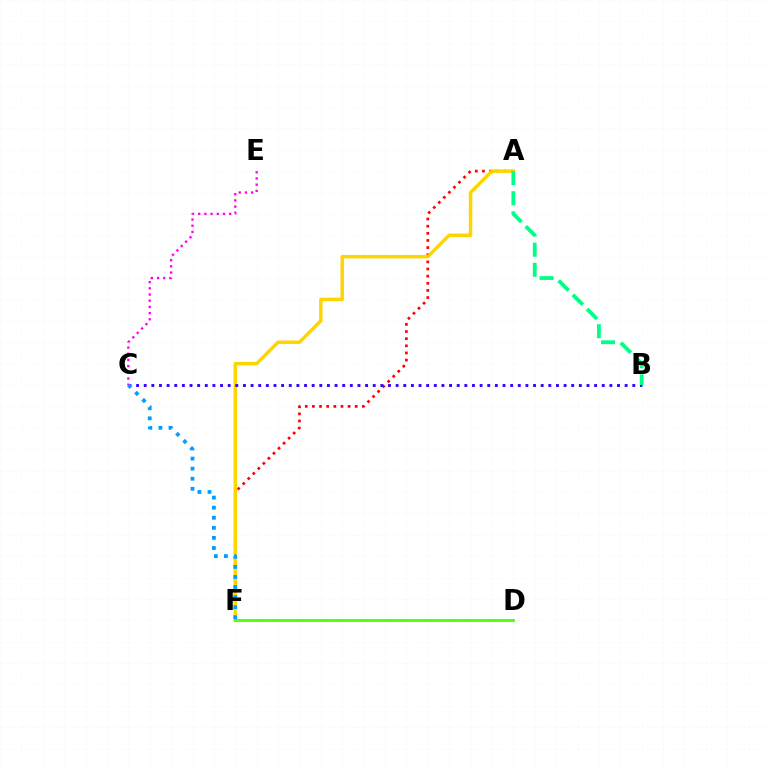{('A', 'F'): [{'color': '#ff0000', 'line_style': 'dotted', 'thickness': 1.94}, {'color': '#ffd500', 'line_style': 'solid', 'thickness': 2.49}], ('B', 'C'): [{'color': '#3700ff', 'line_style': 'dotted', 'thickness': 2.07}], ('C', 'E'): [{'color': '#ff00ed', 'line_style': 'dotted', 'thickness': 1.68}], ('D', 'F'): [{'color': '#4fff00', 'line_style': 'solid', 'thickness': 2.01}], ('C', 'F'): [{'color': '#009eff', 'line_style': 'dotted', 'thickness': 2.74}], ('A', 'B'): [{'color': '#00ff86', 'line_style': 'dashed', 'thickness': 2.73}]}